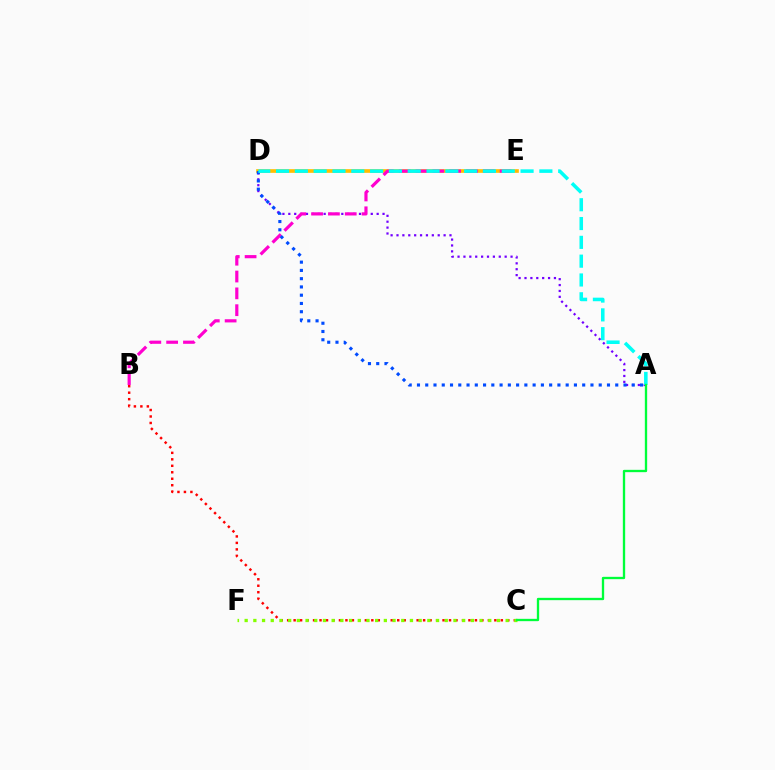{('D', 'E'): [{'color': '#ffbd00', 'line_style': 'solid', 'thickness': 2.64}], ('B', 'C'): [{'color': '#ff0000', 'line_style': 'dotted', 'thickness': 1.76}], ('A', 'D'): [{'color': '#7200ff', 'line_style': 'dotted', 'thickness': 1.6}, {'color': '#004bff', 'line_style': 'dotted', 'thickness': 2.24}, {'color': '#00fff6', 'line_style': 'dashed', 'thickness': 2.56}], ('B', 'E'): [{'color': '#ff00cf', 'line_style': 'dashed', 'thickness': 2.29}], ('C', 'F'): [{'color': '#84ff00', 'line_style': 'dotted', 'thickness': 2.36}], ('A', 'C'): [{'color': '#00ff39', 'line_style': 'solid', 'thickness': 1.68}]}